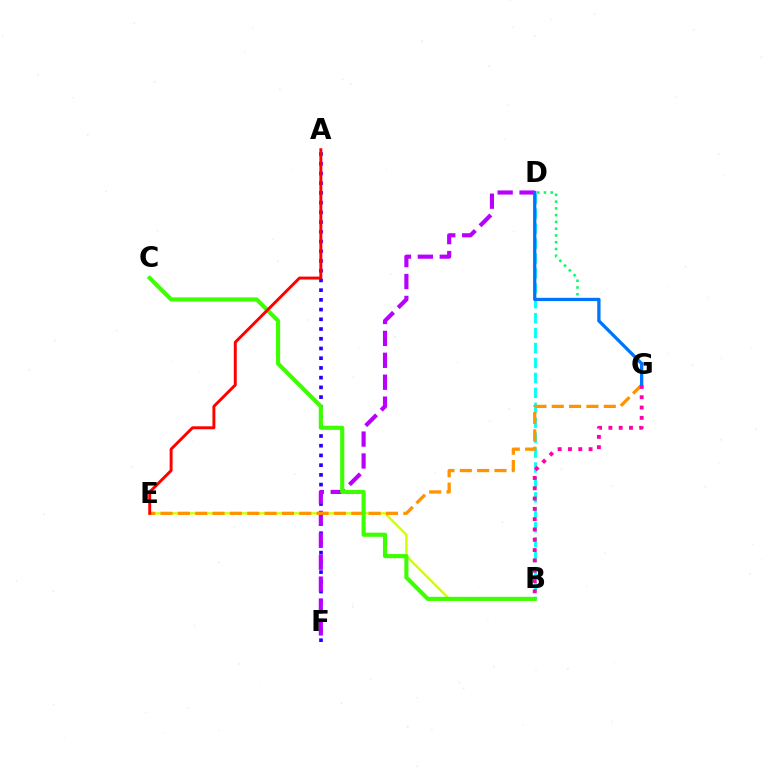{('D', 'G'): [{'color': '#00ff5c', 'line_style': 'dotted', 'thickness': 1.84}, {'color': '#0074ff', 'line_style': 'solid', 'thickness': 2.35}], ('A', 'F'): [{'color': '#2500ff', 'line_style': 'dotted', 'thickness': 2.64}], ('B', 'E'): [{'color': '#d1ff00', 'line_style': 'solid', 'thickness': 1.73}], ('B', 'D'): [{'color': '#00fff6', 'line_style': 'dashed', 'thickness': 2.03}], ('D', 'F'): [{'color': '#b900ff', 'line_style': 'dashed', 'thickness': 2.98}], ('E', 'G'): [{'color': '#ff9400', 'line_style': 'dashed', 'thickness': 2.36}], ('B', 'C'): [{'color': '#3dff00', 'line_style': 'solid', 'thickness': 2.98}], ('A', 'E'): [{'color': '#ff0000', 'line_style': 'solid', 'thickness': 2.12}], ('B', 'G'): [{'color': '#ff00ac', 'line_style': 'dotted', 'thickness': 2.8}]}